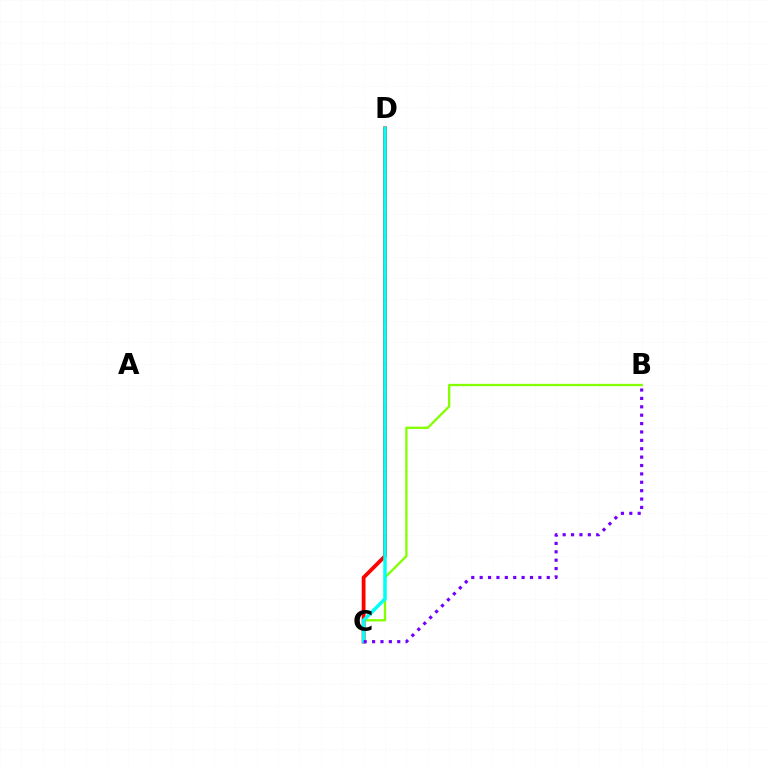{('B', 'C'): [{'color': '#84ff00', 'line_style': 'solid', 'thickness': 1.67}, {'color': '#7200ff', 'line_style': 'dotted', 'thickness': 2.28}], ('C', 'D'): [{'color': '#ff0000', 'line_style': 'solid', 'thickness': 2.72}, {'color': '#00fff6', 'line_style': 'solid', 'thickness': 2.5}]}